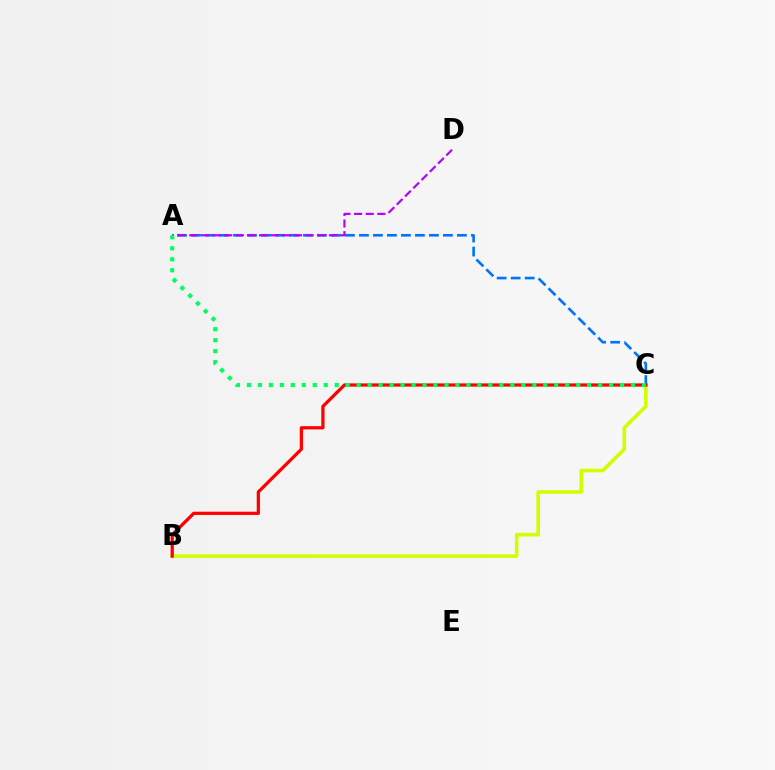{('B', 'C'): [{'color': '#d1ff00', 'line_style': 'solid', 'thickness': 2.58}, {'color': '#ff0000', 'line_style': 'solid', 'thickness': 2.34}], ('A', 'C'): [{'color': '#0074ff', 'line_style': 'dashed', 'thickness': 1.9}, {'color': '#00ff5c', 'line_style': 'dotted', 'thickness': 2.98}], ('A', 'D'): [{'color': '#b900ff', 'line_style': 'dashed', 'thickness': 1.58}]}